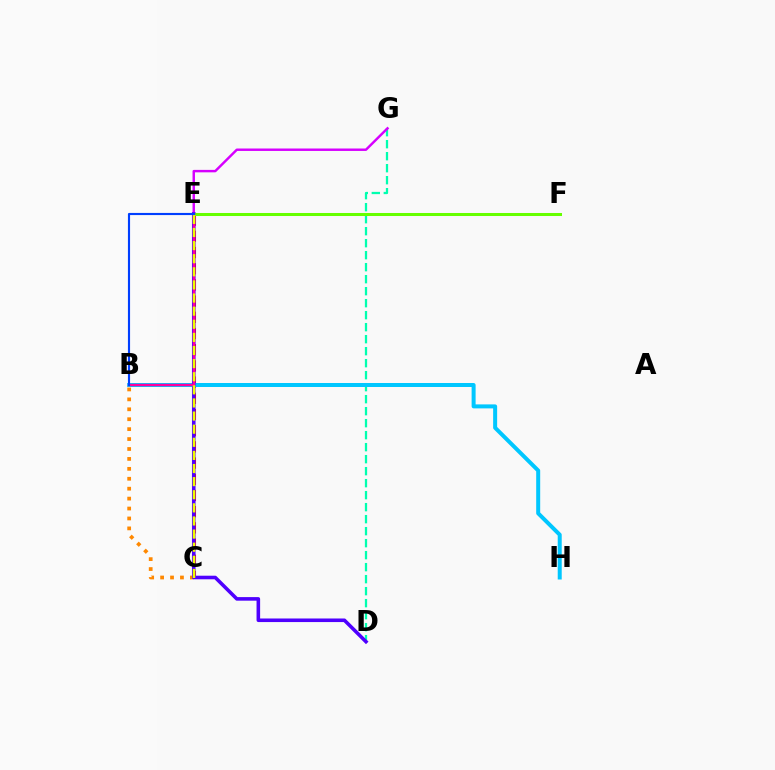{('D', 'G'): [{'color': '#00ffaf', 'line_style': 'dashed', 'thickness': 1.63}], ('C', 'G'): [{'color': '#d600ff', 'line_style': 'solid', 'thickness': 1.76}], ('B', 'C'): [{'color': '#ff8800', 'line_style': 'dotted', 'thickness': 2.7}], ('C', 'E'): [{'color': '#ff0000', 'line_style': 'dashed', 'thickness': 2.2}, {'color': '#eeff00', 'line_style': 'dashed', 'thickness': 1.78}], ('E', 'F'): [{'color': '#00ff27', 'line_style': 'dashed', 'thickness': 1.9}, {'color': '#66ff00', 'line_style': 'solid', 'thickness': 2.18}], ('B', 'H'): [{'color': '#00c7ff', 'line_style': 'solid', 'thickness': 2.88}], ('D', 'E'): [{'color': '#4f00ff', 'line_style': 'solid', 'thickness': 2.57}], ('B', 'E'): [{'color': '#ff00a0', 'line_style': 'solid', 'thickness': 1.71}, {'color': '#003fff', 'line_style': 'solid', 'thickness': 1.54}]}